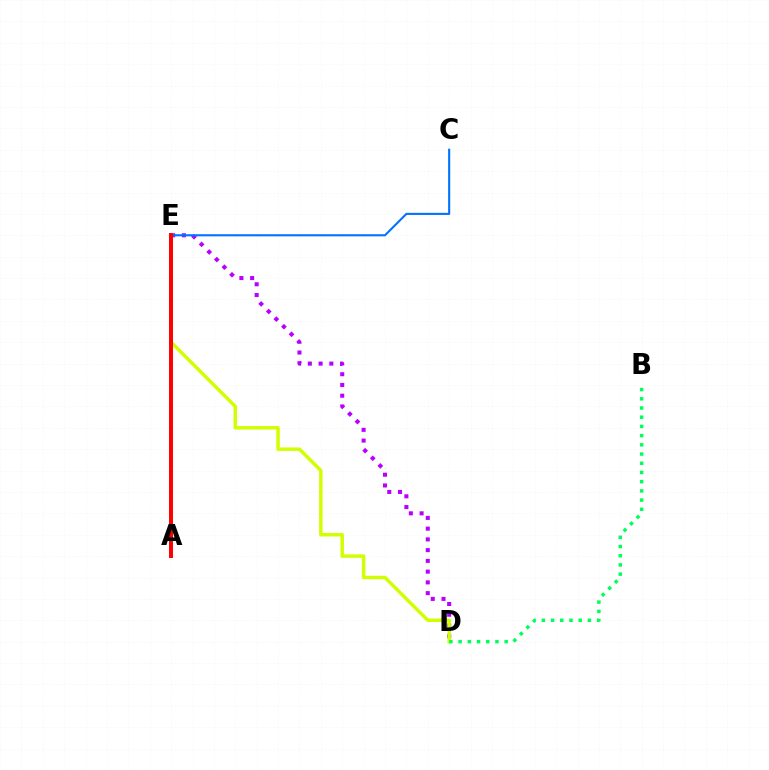{('D', 'E'): [{'color': '#b900ff', 'line_style': 'dotted', 'thickness': 2.92}, {'color': '#d1ff00', 'line_style': 'solid', 'thickness': 2.49}], ('C', 'E'): [{'color': '#0074ff', 'line_style': 'solid', 'thickness': 1.52}], ('A', 'E'): [{'color': '#ff0000', 'line_style': 'solid', 'thickness': 2.85}], ('B', 'D'): [{'color': '#00ff5c', 'line_style': 'dotted', 'thickness': 2.5}]}